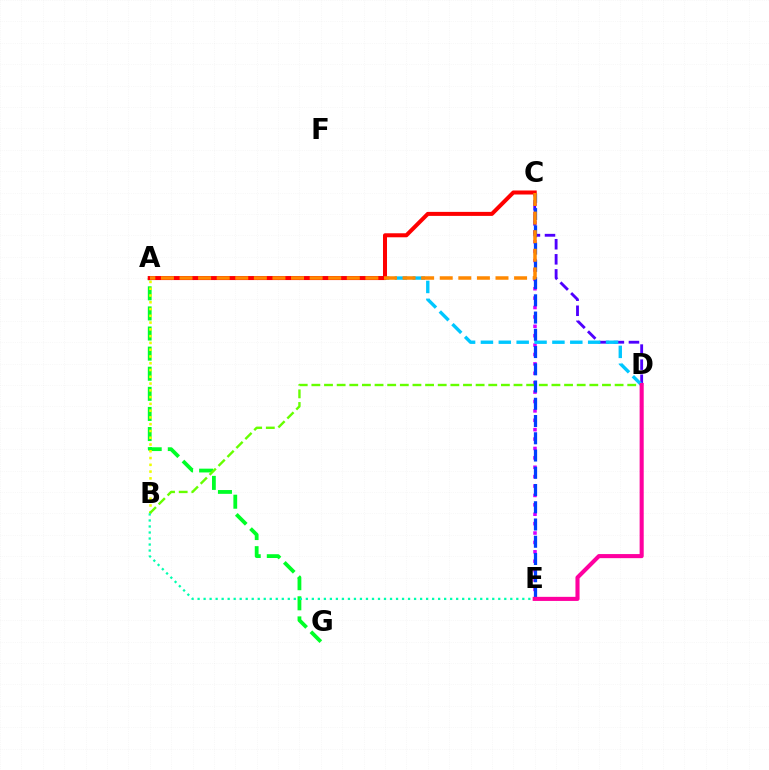{('C', 'E'): [{'color': '#d600ff', 'line_style': 'dotted', 'thickness': 2.55}, {'color': '#003fff', 'line_style': 'dashed', 'thickness': 2.34}], ('A', 'G'): [{'color': '#00ff27', 'line_style': 'dashed', 'thickness': 2.73}], ('A', 'B'): [{'color': '#eeff00', 'line_style': 'dotted', 'thickness': 1.84}], ('B', 'D'): [{'color': '#66ff00', 'line_style': 'dashed', 'thickness': 1.72}], ('B', 'E'): [{'color': '#00ffaf', 'line_style': 'dotted', 'thickness': 1.63}], ('C', 'D'): [{'color': '#4f00ff', 'line_style': 'dashed', 'thickness': 2.05}], ('A', 'D'): [{'color': '#00c7ff', 'line_style': 'dashed', 'thickness': 2.43}], ('A', 'C'): [{'color': '#ff0000', 'line_style': 'solid', 'thickness': 2.89}, {'color': '#ff8800', 'line_style': 'dashed', 'thickness': 2.53}], ('D', 'E'): [{'color': '#ff00a0', 'line_style': 'solid', 'thickness': 2.95}]}